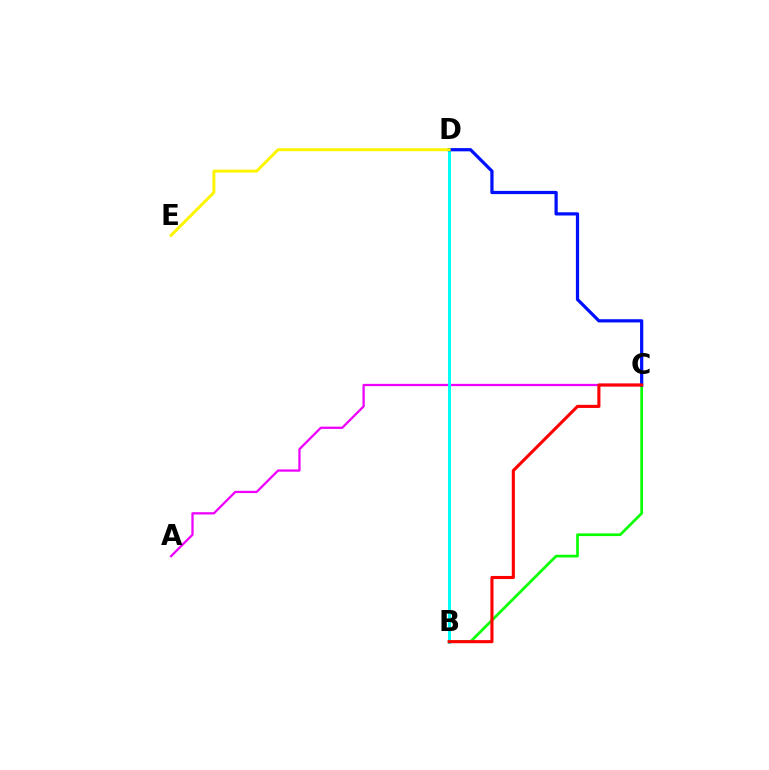{('A', 'C'): [{'color': '#ee00ff', 'line_style': 'solid', 'thickness': 1.64}], ('B', 'C'): [{'color': '#08ff00', 'line_style': 'solid', 'thickness': 1.93}, {'color': '#ff0000', 'line_style': 'solid', 'thickness': 2.24}], ('B', 'D'): [{'color': '#00fff6', 'line_style': 'solid', 'thickness': 2.14}], ('C', 'D'): [{'color': '#0010ff', 'line_style': 'solid', 'thickness': 2.32}], ('D', 'E'): [{'color': '#fcf500', 'line_style': 'solid', 'thickness': 2.13}]}